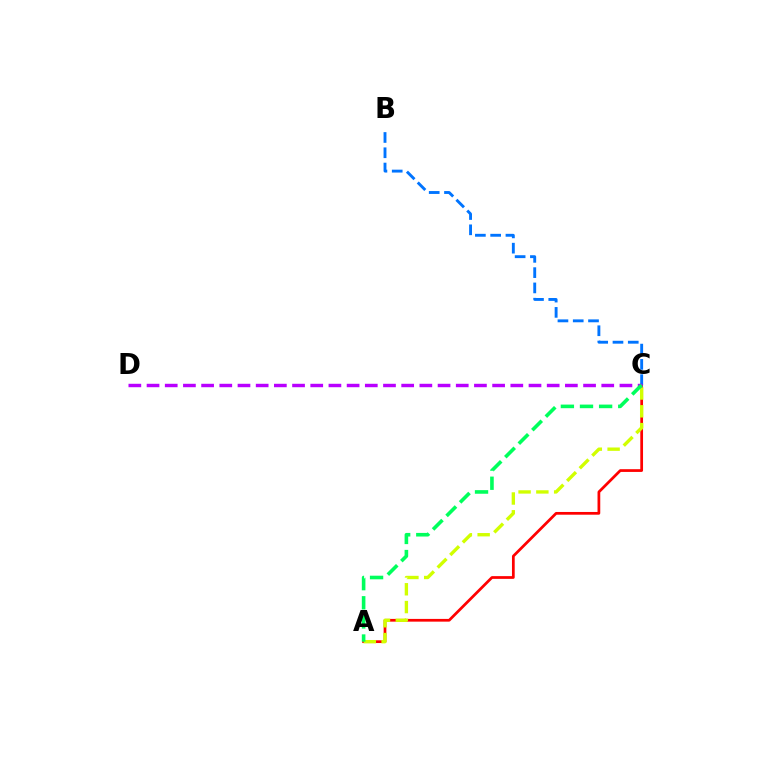{('A', 'C'): [{'color': '#ff0000', 'line_style': 'solid', 'thickness': 1.97}, {'color': '#d1ff00', 'line_style': 'dashed', 'thickness': 2.42}, {'color': '#00ff5c', 'line_style': 'dashed', 'thickness': 2.6}], ('B', 'C'): [{'color': '#0074ff', 'line_style': 'dashed', 'thickness': 2.08}], ('C', 'D'): [{'color': '#b900ff', 'line_style': 'dashed', 'thickness': 2.47}]}